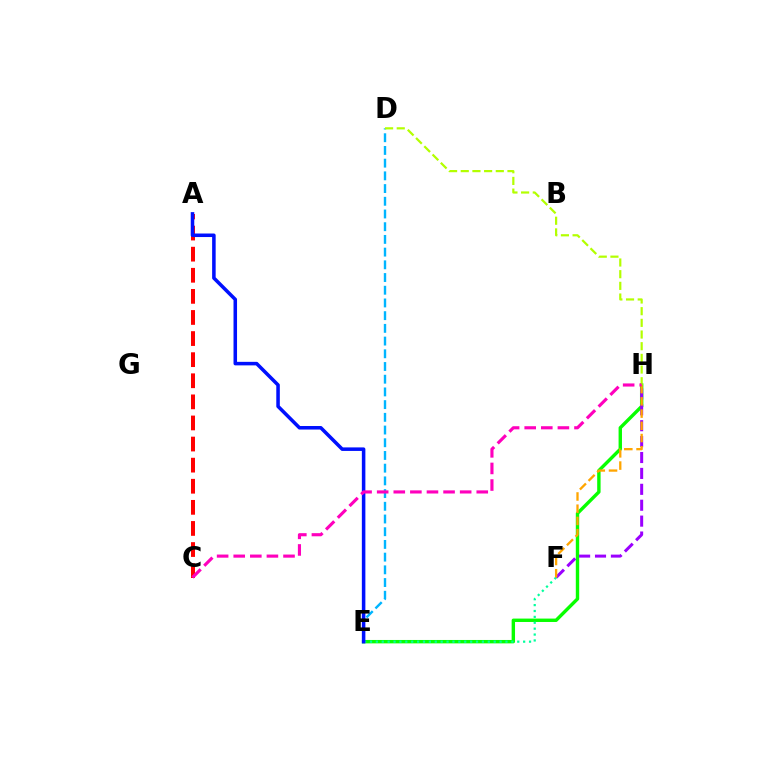{('A', 'C'): [{'color': '#ff0000', 'line_style': 'dashed', 'thickness': 2.87}], ('E', 'H'): [{'color': '#08ff00', 'line_style': 'solid', 'thickness': 2.45}], ('F', 'H'): [{'color': '#9b00ff', 'line_style': 'dashed', 'thickness': 2.16}, {'color': '#ffa500', 'line_style': 'dashed', 'thickness': 1.66}], ('D', 'E'): [{'color': '#00b5ff', 'line_style': 'dashed', 'thickness': 1.73}], ('E', 'F'): [{'color': '#00ff9d', 'line_style': 'dotted', 'thickness': 1.6}], ('A', 'E'): [{'color': '#0010ff', 'line_style': 'solid', 'thickness': 2.54}], ('D', 'H'): [{'color': '#b3ff00', 'line_style': 'dashed', 'thickness': 1.59}], ('C', 'H'): [{'color': '#ff00bd', 'line_style': 'dashed', 'thickness': 2.25}]}